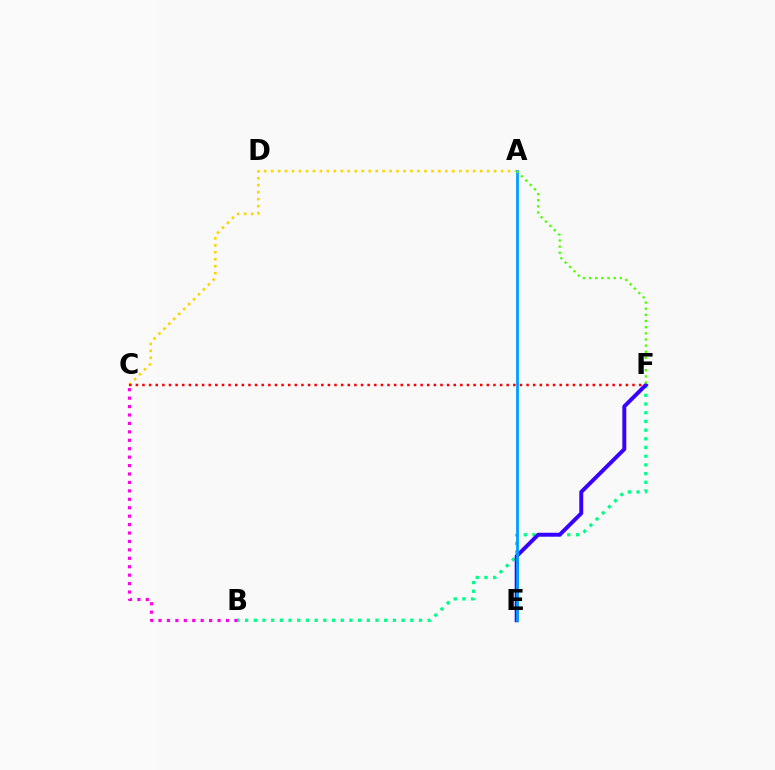{('A', 'C'): [{'color': '#ffd500', 'line_style': 'dotted', 'thickness': 1.89}], ('B', 'F'): [{'color': '#00ff86', 'line_style': 'dotted', 'thickness': 2.36}], ('E', 'F'): [{'color': '#3700ff', 'line_style': 'solid', 'thickness': 2.83}], ('C', 'F'): [{'color': '#ff0000', 'line_style': 'dotted', 'thickness': 1.8}], ('B', 'C'): [{'color': '#ff00ed', 'line_style': 'dotted', 'thickness': 2.29}], ('A', 'E'): [{'color': '#009eff', 'line_style': 'solid', 'thickness': 2.0}], ('A', 'F'): [{'color': '#4fff00', 'line_style': 'dotted', 'thickness': 1.67}]}